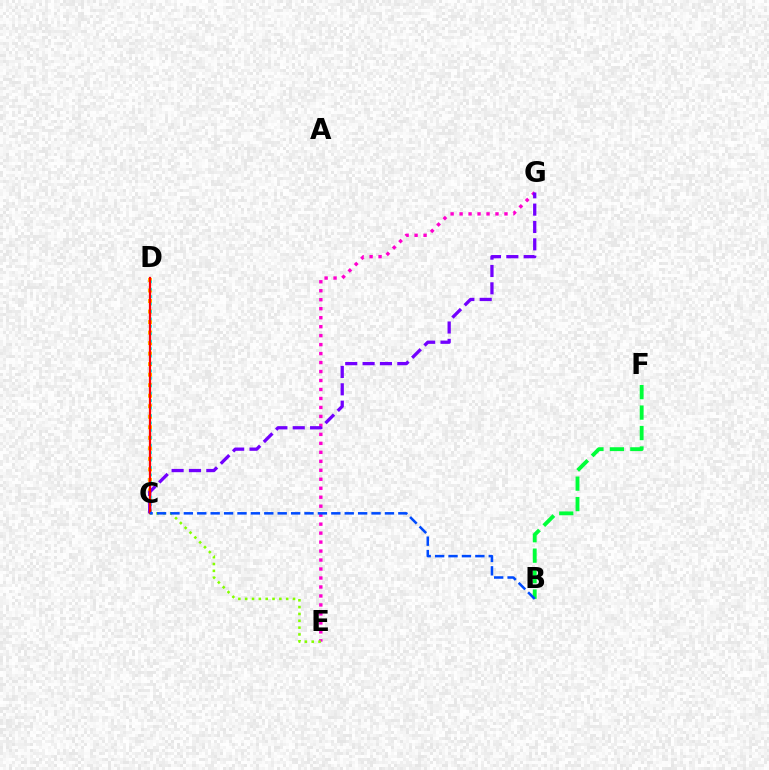{('E', 'G'): [{'color': '#ff00cf', 'line_style': 'dotted', 'thickness': 2.44}], ('C', 'E'): [{'color': '#84ff00', 'line_style': 'dotted', 'thickness': 1.86}], ('C', 'D'): [{'color': '#ffbd00', 'line_style': 'dotted', 'thickness': 2.86}, {'color': '#00fff6', 'line_style': 'dotted', 'thickness': 2.02}, {'color': '#ff0000', 'line_style': 'solid', 'thickness': 1.62}], ('C', 'G'): [{'color': '#7200ff', 'line_style': 'dashed', 'thickness': 2.36}], ('B', 'F'): [{'color': '#00ff39', 'line_style': 'dashed', 'thickness': 2.78}], ('B', 'C'): [{'color': '#004bff', 'line_style': 'dashed', 'thickness': 1.82}]}